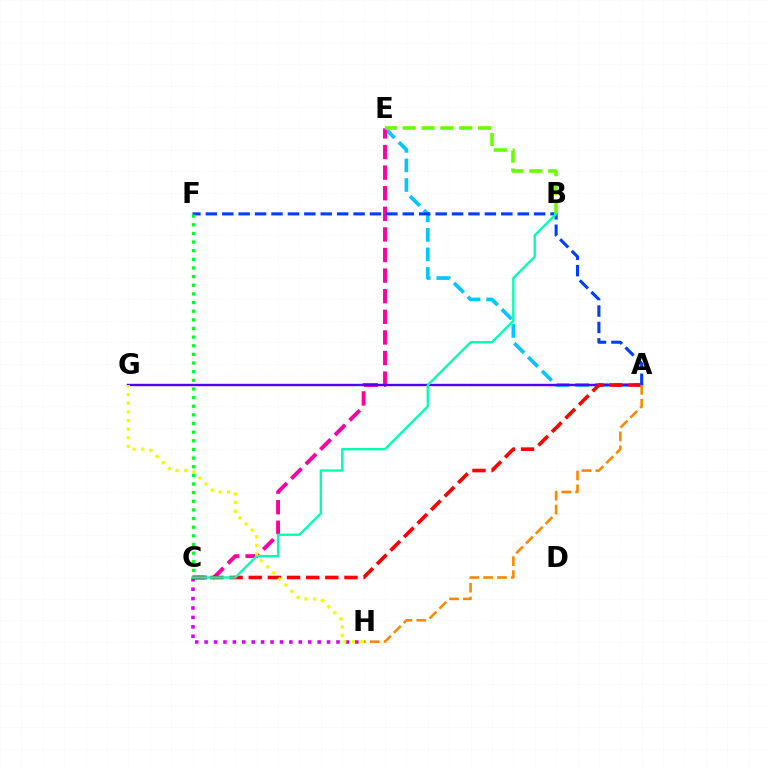{('A', 'E'): [{'color': '#00c7ff', 'line_style': 'dashed', 'thickness': 2.66}], ('C', 'E'): [{'color': '#ff00a0', 'line_style': 'dashed', 'thickness': 2.8}], ('C', 'H'): [{'color': '#d600ff', 'line_style': 'dotted', 'thickness': 2.56}], ('A', 'G'): [{'color': '#4f00ff', 'line_style': 'solid', 'thickness': 1.72}], ('A', 'C'): [{'color': '#ff0000', 'line_style': 'dashed', 'thickness': 2.6}], ('A', 'H'): [{'color': '#ff8800', 'line_style': 'dashed', 'thickness': 1.88}], ('A', 'F'): [{'color': '#003fff', 'line_style': 'dashed', 'thickness': 2.23}], ('B', 'E'): [{'color': '#66ff00', 'line_style': 'dashed', 'thickness': 2.56}], ('B', 'C'): [{'color': '#00ffaf', 'line_style': 'solid', 'thickness': 1.68}], ('G', 'H'): [{'color': '#eeff00', 'line_style': 'dotted', 'thickness': 2.34}], ('C', 'F'): [{'color': '#00ff27', 'line_style': 'dotted', 'thickness': 2.35}]}